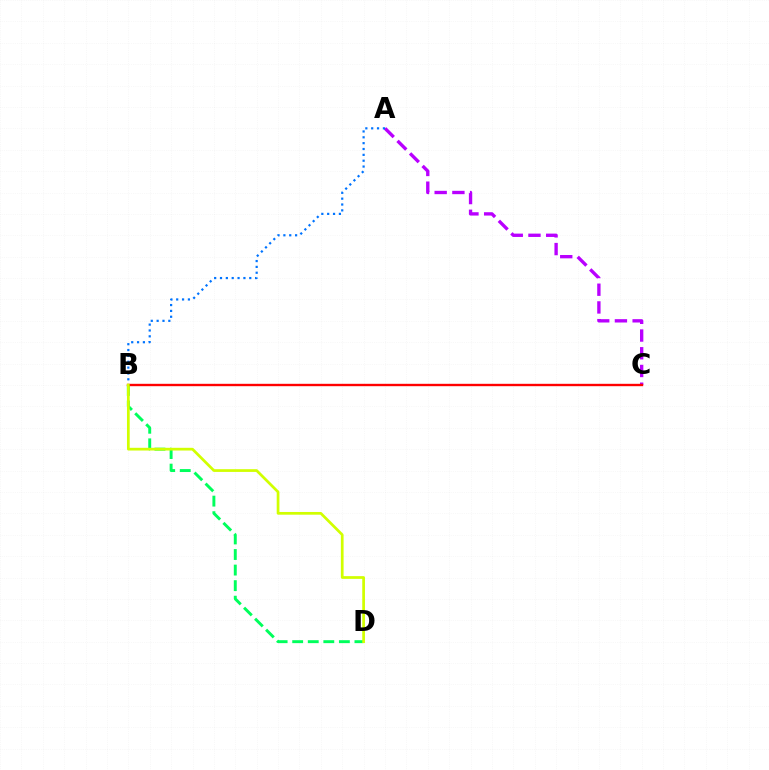{('B', 'D'): [{'color': '#00ff5c', 'line_style': 'dashed', 'thickness': 2.11}, {'color': '#d1ff00', 'line_style': 'solid', 'thickness': 1.96}], ('A', 'C'): [{'color': '#b900ff', 'line_style': 'dashed', 'thickness': 2.41}], ('A', 'B'): [{'color': '#0074ff', 'line_style': 'dotted', 'thickness': 1.59}], ('B', 'C'): [{'color': '#ff0000', 'line_style': 'solid', 'thickness': 1.71}]}